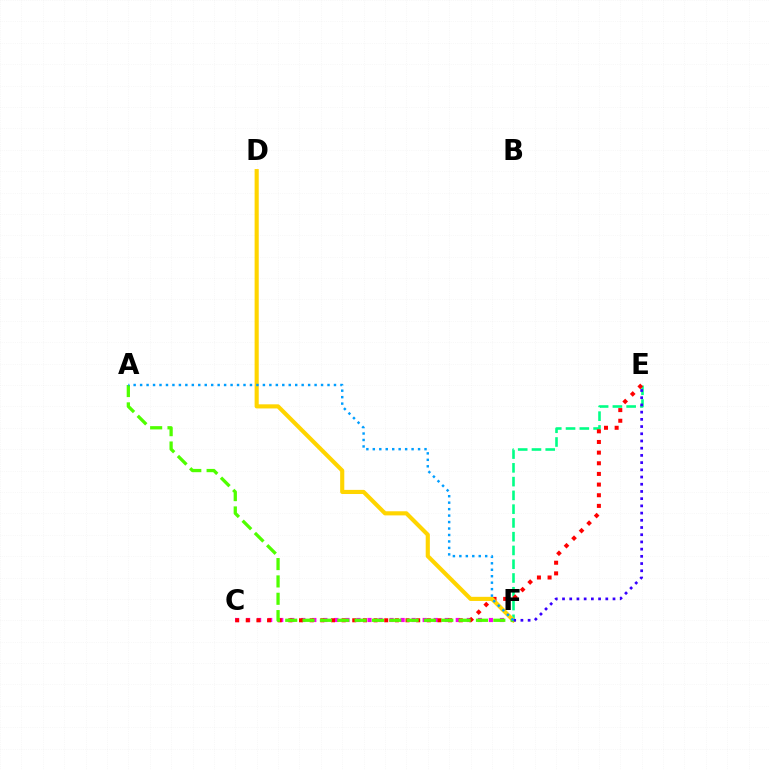{('E', 'F'): [{'color': '#00ff86', 'line_style': 'dashed', 'thickness': 1.87}, {'color': '#3700ff', 'line_style': 'dotted', 'thickness': 1.96}], ('C', 'F'): [{'color': '#ff00ed', 'line_style': 'dotted', 'thickness': 3.0}], ('C', 'E'): [{'color': '#ff0000', 'line_style': 'dotted', 'thickness': 2.89}], ('D', 'F'): [{'color': '#ffd500', 'line_style': 'solid', 'thickness': 2.97}], ('A', 'F'): [{'color': '#4fff00', 'line_style': 'dashed', 'thickness': 2.36}, {'color': '#009eff', 'line_style': 'dotted', 'thickness': 1.76}]}